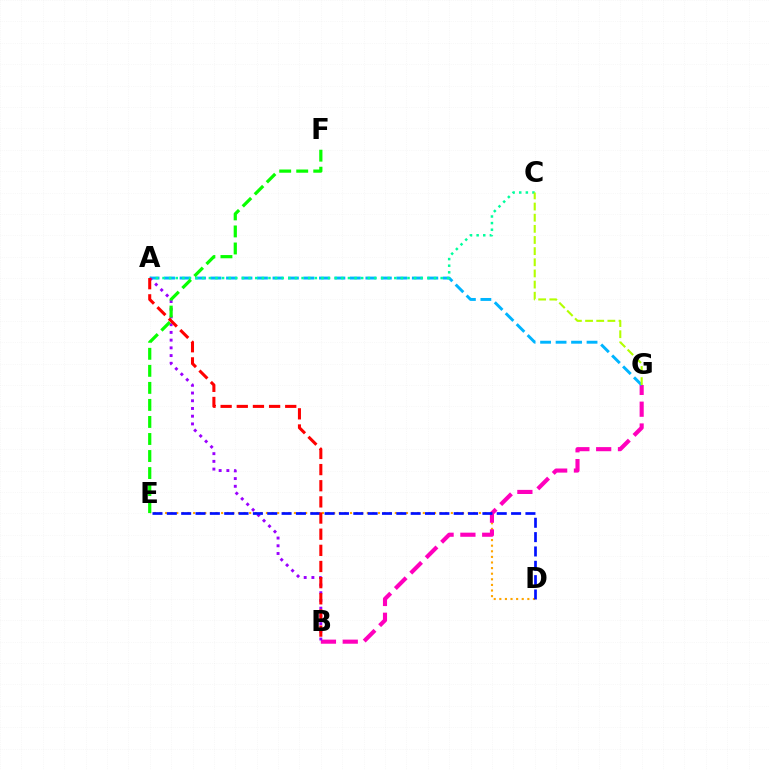{('D', 'E'): [{'color': '#ffa500', 'line_style': 'dotted', 'thickness': 1.52}, {'color': '#0010ff', 'line_style': 'dashed', 'thickness': 1.95}], ('B', 'G'): [{'color': '#ff00bd', 'line_style': 'dashed', 'thickness': 2.96}], ('A', 'G'): [{'color': '#00b5ff', 'line_style': 'dashed', 'thickness': 2.1}], ('A', 'C'): [{'color': '#00ff9d', 'line_style': 'dotted', 'thickness': 1.8}], ('A', 'B'): [{'color': '#9b00ff', 'line_style': 'dotted', 'thickness': 2.1}, {'color': '#ff0000', 'line_style': 'dashed', 'thickness': 2.19}], ('E', 'F'): [{'color': '#08ff00', 'line_style': 'dashed', 'thickness': 2.31}], ('C', 'G'): [{'color': '#b3ff00', 'line_style': 'dashed', 'thickness': 1.51}]}